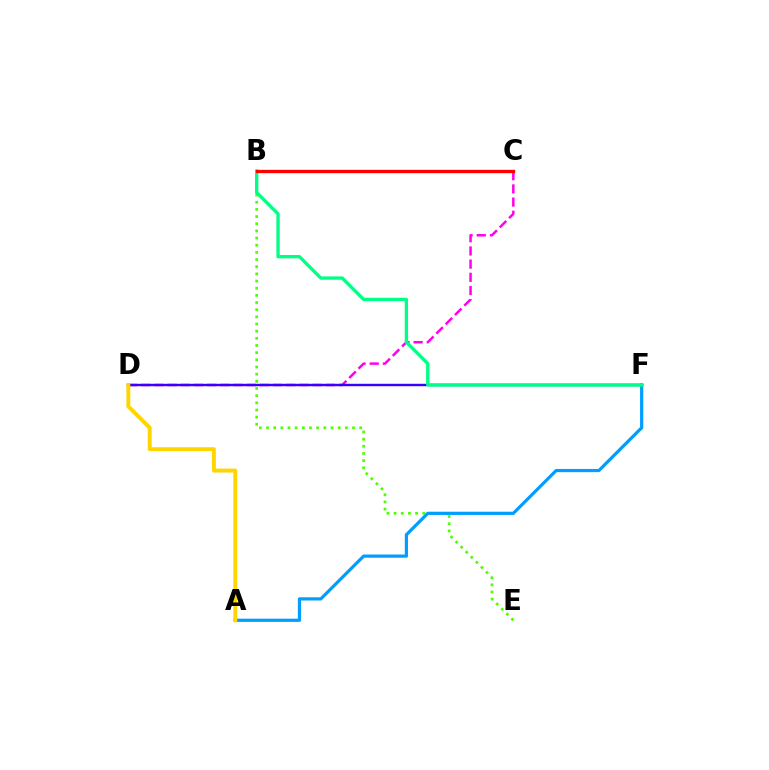{('B', 'E'): [{'color': '#4fff00', 'line_style': 'dotted', 'thickness': 1.95}], ('A', 'F'): [{'color': '#009eff', 'line_style': 'solid', 'thickness': 2.31}], ('C', 'D'): [{'color': '#ff00ed', 'line_style': 'dashed', 'thickness': 1.79}], ('D', 'F'): [{'color': '#3700ff', 'line_style': 'solid', 'thickness': 1.74}], ('B', 'F'): [{'color': '#00ff86', 'line_style': 'solid', 'thickness': 2.39}], ('B', 'C'): [{'color': '#ff0000', 'line_style': 'solid', 'thickness': 2.38}], ('A', 'D'): [{'color': '#ffd500', 'line_style': 'solid', 'thickness': 2.83}]}